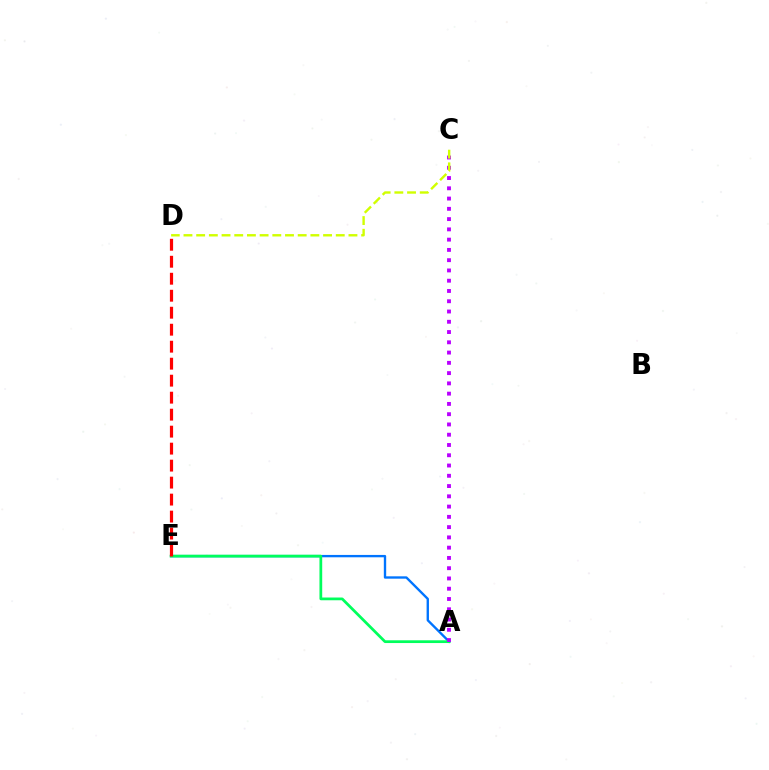{('A', 'E'): [{'color': '#0074ff', 'line_style': 'solid', 'thickness': 1.7}, {'color': '#00ff5c', 'line_style': 'solid', 'thickness': 1.98}], ('A', 'C'): [{'color': '#b900ff', 'line_style': 'dotted', 'thickness': 2.79}], ('C', 'D'): [{'color': '#d1ff00', 'line_style': 'dashed', 'thickness': 1.72}], ('D', 'E'): [{'color': '#ff0000', 'line_style': 'dashed', 'thickness': 2.31}]}